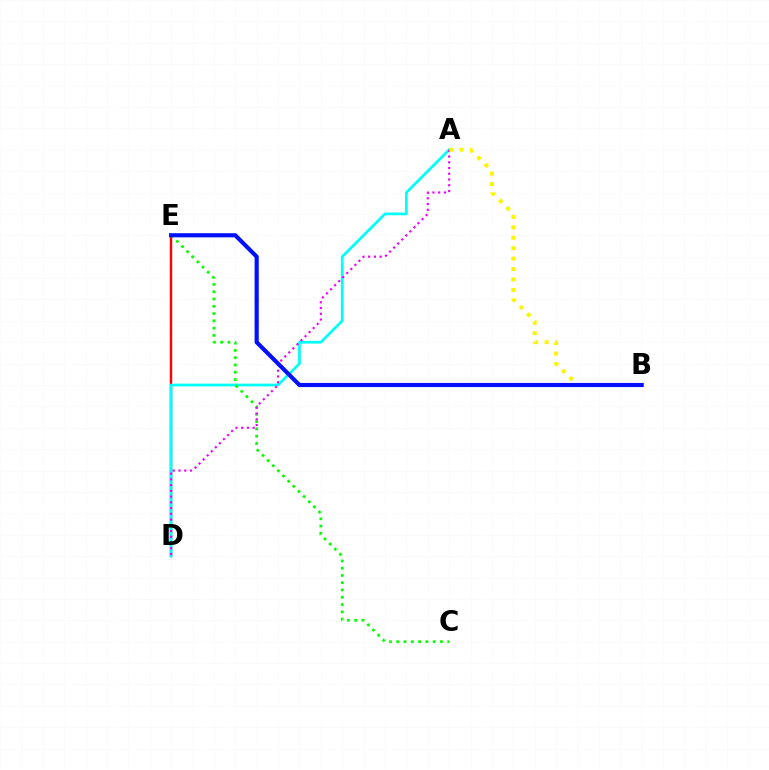{('D', 'E'): [{'color': '#ff0000', 'line_style': 'solid', 'thickness': 1.73}], ('A', 'D'): [{'color': '#00fff6', 'line_style': 'solid', 'thickness': 1.96}, {'color': '#ee00ff', 'line_style': 'dotted', 'thickness': 1.56}], ('C', 'E'): [{'color': '#08ff00', 'line_style': 'dotted', 'thickness': 1.98}], ('A', 'B'): [{'color': '#fcf500', 'line_style': 'dotted', 'thickness': 2.83}], ('B', 'E'): [{'color': '#0010ff', 'line_style': 'solid', 'thickness': 2.98}]}